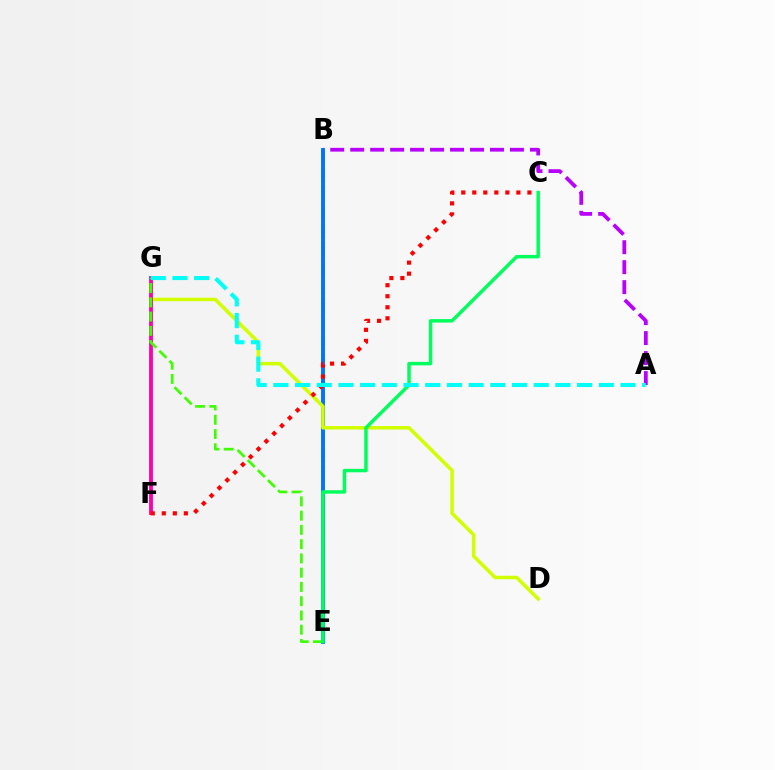{('A', 'B'): [{'color': '#b900ff', 'line_style': 'dashed', 'thickness': 2.71}], ('B', 'E'): [{'color': '#ff9400', 'line_style': 'dashed', 'thickness': 2.54}, {'color': '#0074ff', 'line_style': 'solid', 'thickness': 2.81}], ('F', 'G'): [{'color': '#2500ff', 'line_style': 'solid', 'thickness': 1.58}, {'color': '#ff00ac', 'line_style': 'solid', 'thickness': 2.74}], ('D', 'G'): [{'color': '#d1ff00', 'line_style': 'solid', 'thickness': 2.53}], ('C', 'F'): [{'color': '#ff0000', 'line_style': 'dotted', 'thickness': 3.0}], ('E', 'G'): [{'color': '#3dff00', 'line_style': 'dashed', 'thickness': 1.94}], ('C', 'E'): [{'color': '#00ff5c', 'line_style': 'solid', 'thickness': 2.49}], ('A', 'G'): [{'color': '#00fff6', 'line_style': 'dashed', 'thickness': 2.95}]}